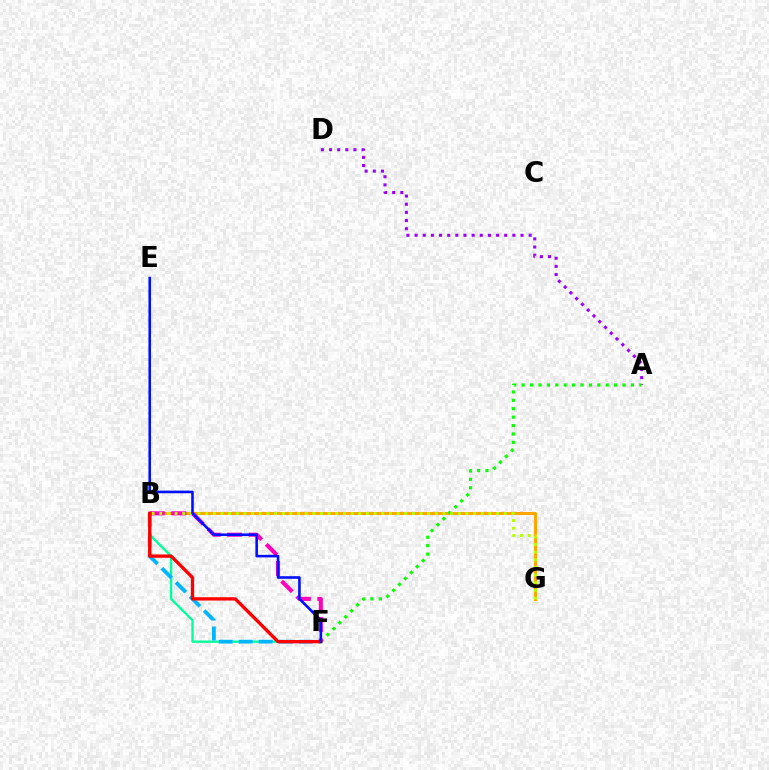{('B', 'F'): [{'color': '#00ff9d', 'line_style': 'solid', 'thickness': 1.68}, {'color': '#00b5ff', 'line_style': 'dashed', 'thickness': 2.71}, {'color': '#ff00bd', 'line_style': 'dashed', 'thickness': 2.93}, {'color': '#ff0000', 'line_style': 'solid', 'thickness': 2.39}], ('B', 'G'): [{'color': '#ffa500', 'line_style': 'solid', 'thickness': 2.21}, {'color': '#b3ff00', 'line_style': 'dotted', 'thickness': 2.08}], ('A', 'D'): [{'color': '#9b00ff', 'line_style': 'dotted', 'thickness': 2.21}], ('A', 'F'): [{'color': '#08ff00', 'line_style': 'dotted', 'thickness': 2.28}], ('E', 'F'): [{'color': '#0010ff', 'line_style': 'solid', 'thickness': 1.87}]}